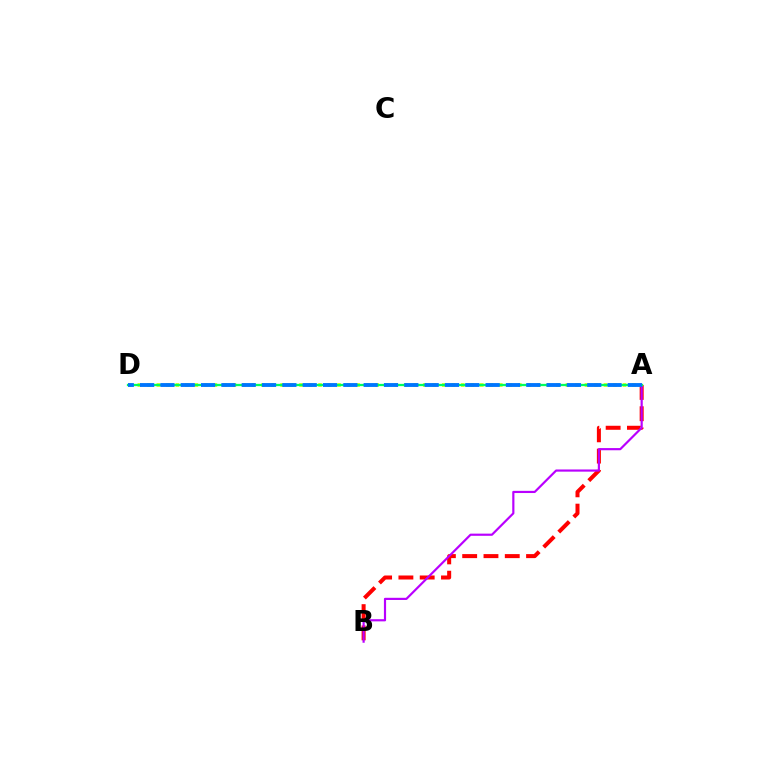{('A', 'D'): [{'color': '#d1ff00', 'line_style': 'dotted', 'thickness': 2.58}, {'color': '#00ff5c', 'line_style': 'solid', 'thickness': 1.64}, {'color': '#0074ff', 'line_style': 'dashed', 'thickness': 2.76}], ('A', 'B'): [{'color': '#ff0000', 'line_style': 'dashed', 'thickness': 2.89}, {'color': '#b900ff', 'line_style': 'solid', 'thickness': 1.57}]}